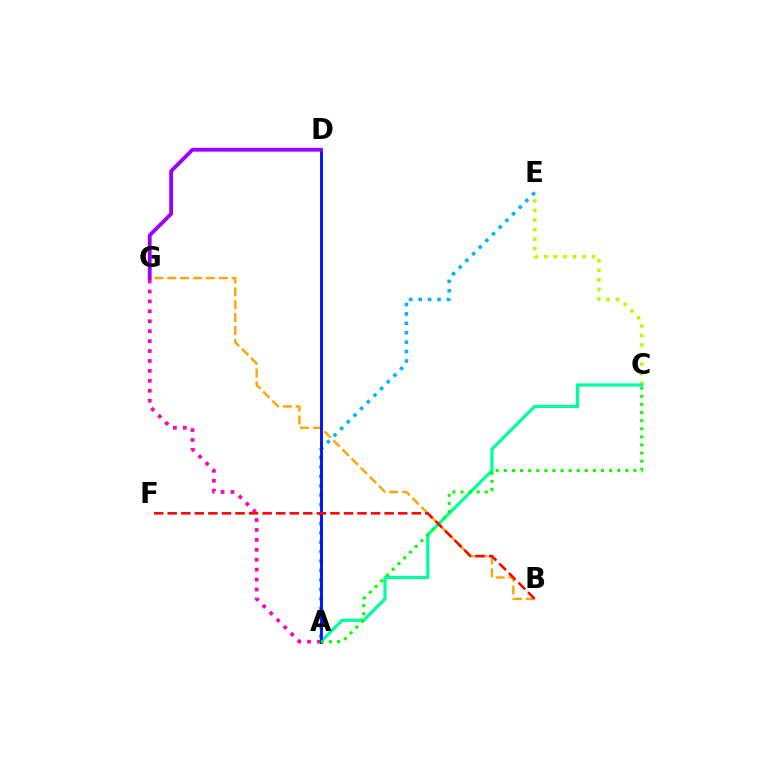{('C', 'E'): [{'color': '#b3ff00', 'line_style': 'dotted', 'thickness': 2.59}], ('A', 'C'): [{'color': '#00ff9d', 'line_style': 'solid', 'thickness': 2.34}, {'color': '#08ff00', 'line_style': 'dotted', 'thickness': 2.2}], ('A', 'G'): [{'color': '#ff00bd', 'line_style': 'dotted', 'thickness': 2.7}], ('A', 'E'): [{'color': '#00b5ff', 'line_style': 'dotted', 'thickness': 2.56}], ('B', 'G'): [{'color': '#ffa500', 'line_style': 'dashed', 'thickness': 1.75}], ('A', 'D'): [{'color': '#0010ff', 'line_style': 'solid', 'thickness': 2.06}], ('B', 'F'): [{'color': '#ff0000', 'line_style': 'dashed', 'thickness': 1.84}], ('D', 'G'): [{'color': '#9b00ff', 'line_style': 'solid', 'thickness': 2.74}]}